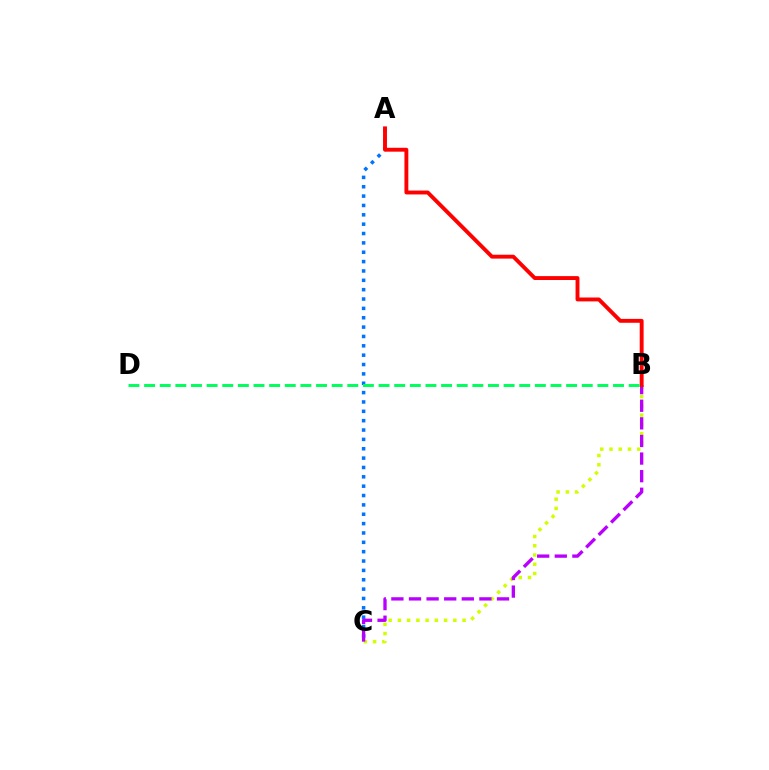{('A', 'C'): [{'color': '#0074ff', 'line_style': 'dotted', 'thickness': 2.54}], ('B', 'C'): [{'color': '#d1ff00', 'line_style': 'dotted', 'thickness': 2.51}, {'color': '#b900ff', 'line_style': 'dashed', 'thickness': 2.39}], ('A', 'B'): [{'color': '#ff0000', 'line_style': 'solid', 'thickness': 2.8}], ('B', 'D'): [{'color': '#00ff5c', 'line_style': 'dashed', 'thickness': 2.12}]}